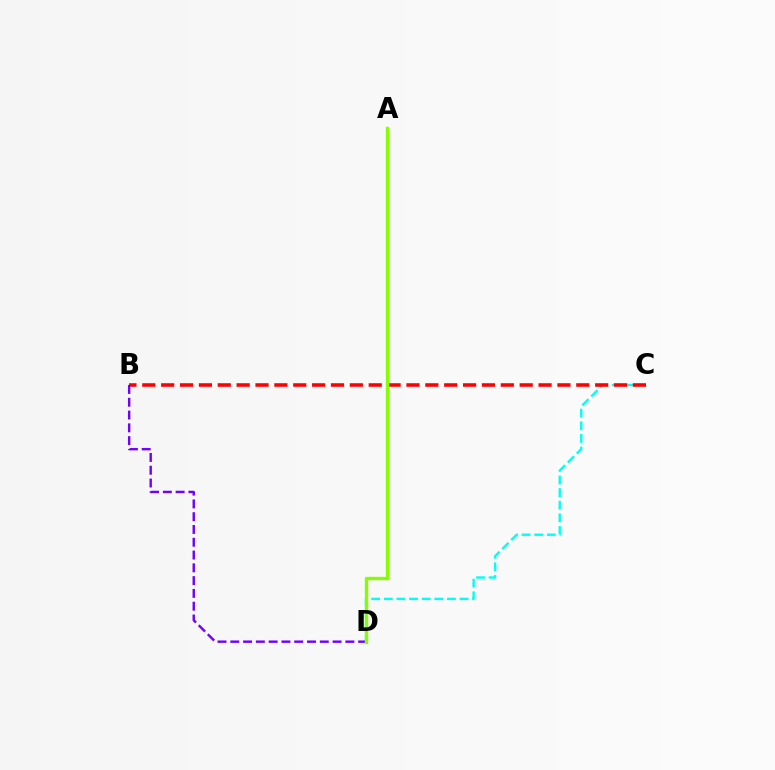{('C', 'D'): [{'color': '#00fff6', 'line_style': 'dashed', 'thickness': 1.72}], ('B', 'C'): [{'color': '#ff0000', 'line_style': 'dashed', 'thickness': 2.56}], ('B', 'D'): [{'color': '#7200ff', 'line_style': 'dashed', 'thickness': 1.74}], ('A', 'D'): [{'color': '#84ff00', 'line_style': 'solid', 'thickness': 2.41}]}